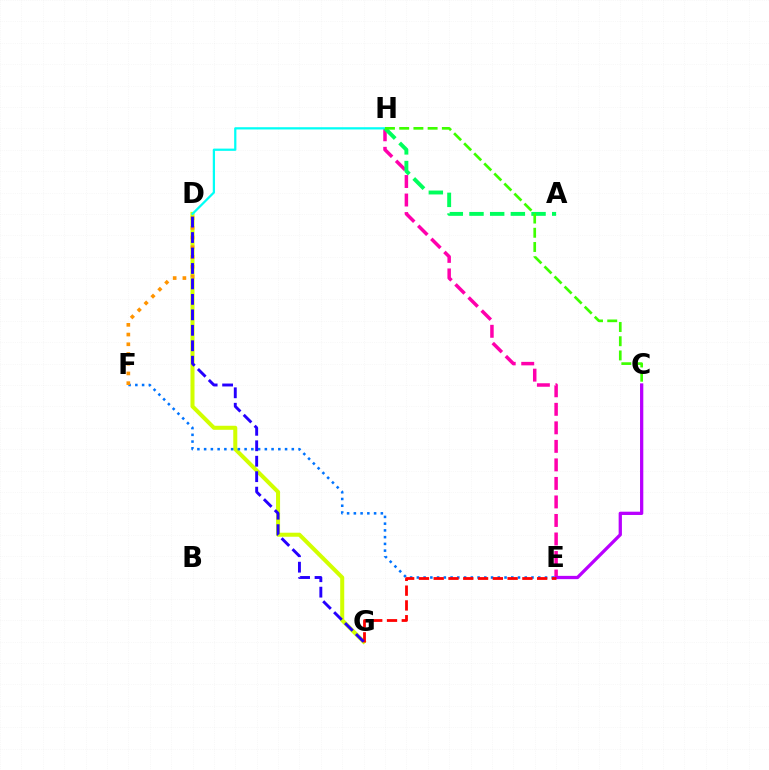{('D', 'G'): [{'color': '#d1ff00', 'line_style': 'solid', 'thickness': 2.9}, {'color': '#2500ff', 'line_style': 'dashed', 'thickness': 2.1}], ('E', 'F'): [{'color': '#0074ff', 'line_style': 'dotted', 'thickness': 1.83}], ('E', 'H'): [{'color': '#ff00ac', 'line_style': 'dashed', 'thickness': 2.52}], ('D', 'H'): [{'color': '#00fff6', 'line_style': 'solid', 'thickness': 1.62}], ('D', 'F'): [{'color': '#ff9400', 'line_style': 'dotted', 'thickness': 2.64}], ('C', 'E'): [{'color': '#b900ff', 'line_style': 'solid', 'thickness': 2.36}], ('A', 'H'): [{'color': '#00ff5c', 'line_style': 'dashed', 'thickness': 2.81}], ('E', 'G'): [{'color': '#ff0000', 'line_style': 'dashed', 'thickness': 2.01}], ('C', 'H'): [{'color': '#3dff00', 'line_style': 'dashed', 'thickness': 1.93}]}